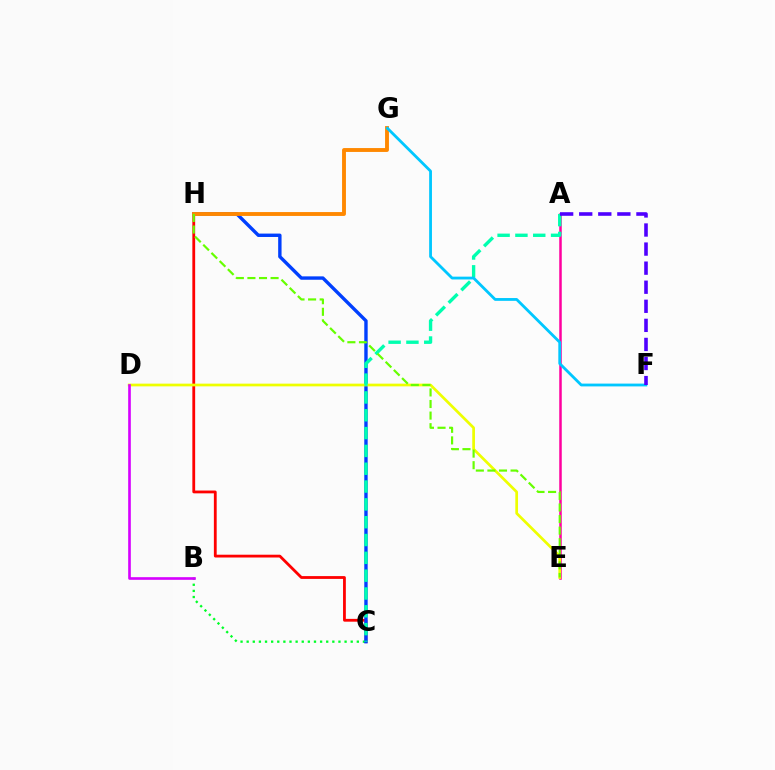{('A', 'E'): [{'color': '#ff00a0', 'line_style': 'solid', 'thickness': 1.8}], ('C', 'H'): [{'color': '#ff0000', 'line_style': 'solid', 'thickness': 2.02}, {'color': '#003fff', 'line_style': 'solid', 'thickness': 2.44}], ('B', 'C'): [{'color': '#00ff27', 'line_style': 'dotted', 'thickness': 1.66}], ('D', 'E'): [{'color': '#eeff00', 'line_style': 'solid', 'thickness': 1.95}], ('A', 'C'): [{'color': '#00ffaf', 'line_style': 'dashed', 'thickness': 2.42}], ('G', 'H'): [{'color': '#ff8800', 'line_style': 'solid', 'thickness': 2.79}], ('B', 'D'): [{'color': '#d600ff', 'line_style': 'solid', 'thickness': 1.9}], ('F', 'G'): [{'color': '#00c7ff', 'line_style': 'solid', 'thickness': 2.02}], ('A', 'F'): [{'color': '#4f00ff', 'line_style': 'dashed', 'thickness': 2.59}], ('E', 'H'): [{'color': '#66ff00', 'line_style': 'dashed', 'thickness': 1.57}]}